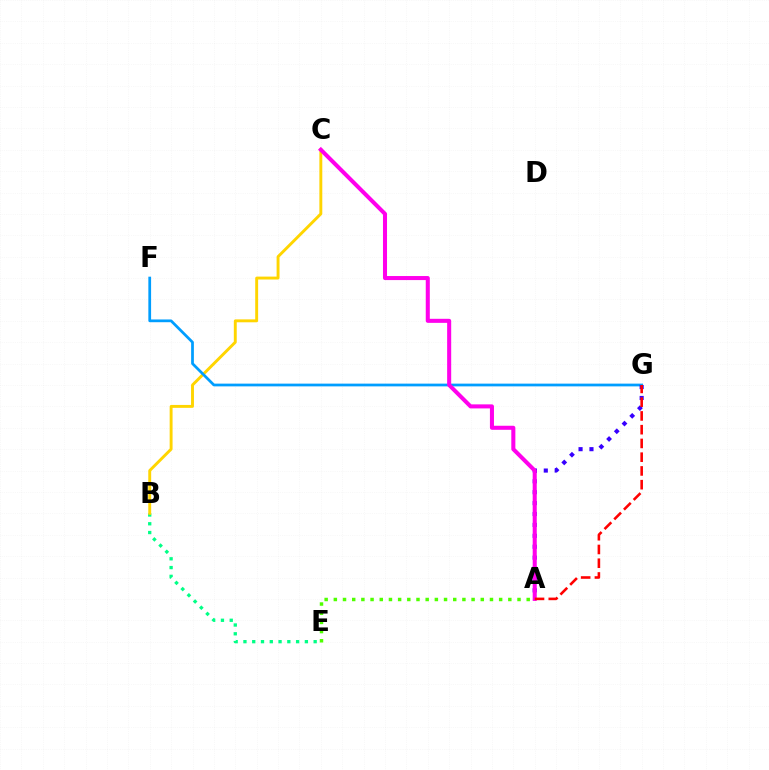{('A', 'E'): [{'color': '#4fff00', 'line_style': 'dotted', 'thickness': 2.5}], ('B', 'E'): [{'color': '#00ff86', 'line_style': 'dotted', 'thickness': 2.38}], ('B', 'C'): [{'color': '#ffd500', 'line_style': 'solid', 'thickness': 2.1}], ('F', 'G'): [{'color': '#009eff', 'line_style': 'solid', 'thickness': 1.98}], ('A', 'G'): [{'color': '#3700ff', 'line_style': 'dotted', 'thickness': 2.96}, {'color': '#ff0000', 'line_style': 'dashed', 'thickness': 1.87}], ('A', 'C'): [{'color': '#ff00ed', 'line_style': 'solid', 'thickness': 2.91}]}